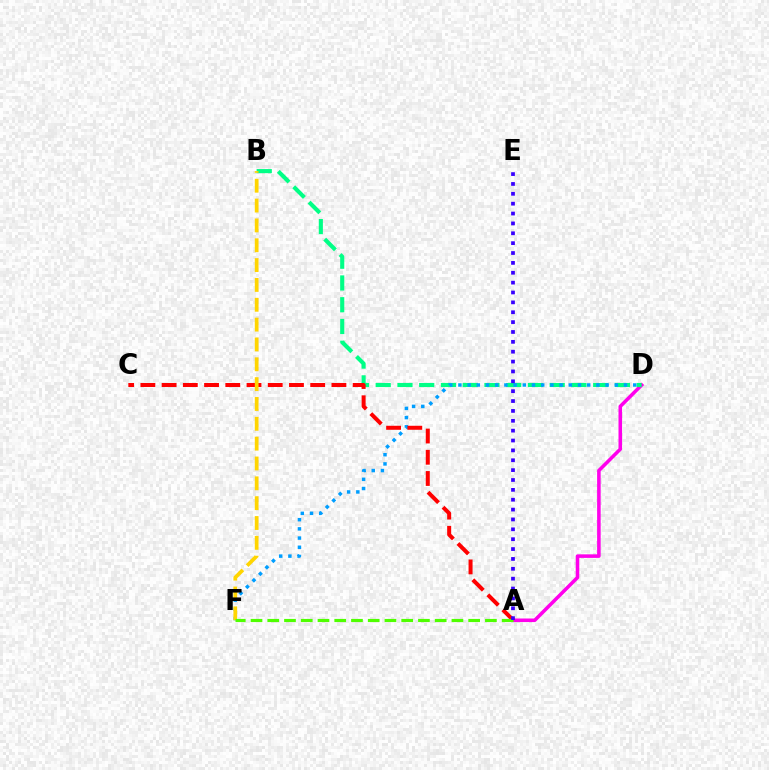{('A', 'D'): [{'color': '#ff00ed', 'line_style': 'solid', 'thickness': 2.56}], ('B', 'D'): [{'color': '#00ff86', 'line_style': 'dashed', 'thickness': 2.95}], ('D', 'F'): [{'color': '#009eff', 'line_style': 'dotted', 'thickness': 2.5}], ('A', 'C'): [{'color': '#ff0000', 'line_style': 'dashed', 'thickness': 2.88}], ('B', 'F'): [{'color': '#ffd500', 'line_style': 'dashed', 'thickness': 2.7}], ('A', 'F'): [{'color': '#4fff00', 'line_style': 'dashed', 'thickness': 2.27}], ('A', 'E'): [{'color': '#3700ff', 'line_style': 'dotted', 'thickness': 2.68}]}